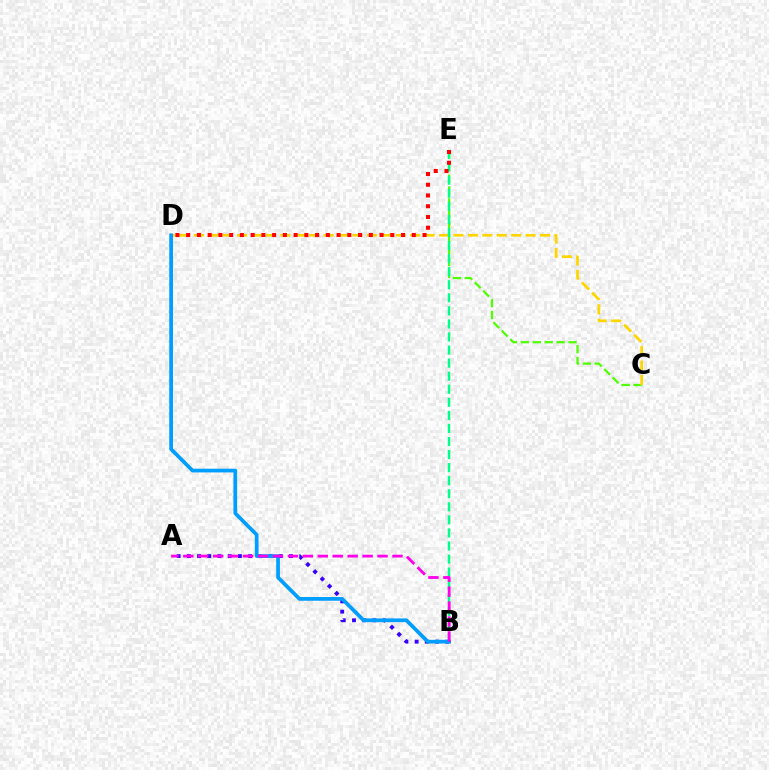{('A', 'B'): [{'color': '#3700ff', 'line_style': 'dotted', 'thickness': 2.77}, {'color': '#ff00ed', 'line_style': 'dashed', 'thickness': 2.03}], ('C', 'E'): [{'color': '#4fff00', 'line_style': 'dashed', 'thickness': 1.62}], ('C', 'D'): [{'color': '#ffd500', 'line_style': 'dashed', 'thickness': 1.96}], ('B', 'E'): [{'color': '#00ff86', 'line_style': 'dashed', 'thickness': 1.77}], ('B', 'D'): [{'color': '#009eff', 'line_style': 'solid', 'thickness': 2.69}], ('D', 'E'): [{'color': '#ff0000', 'line_style': 'dotted', 'thickness': 2.92}]}